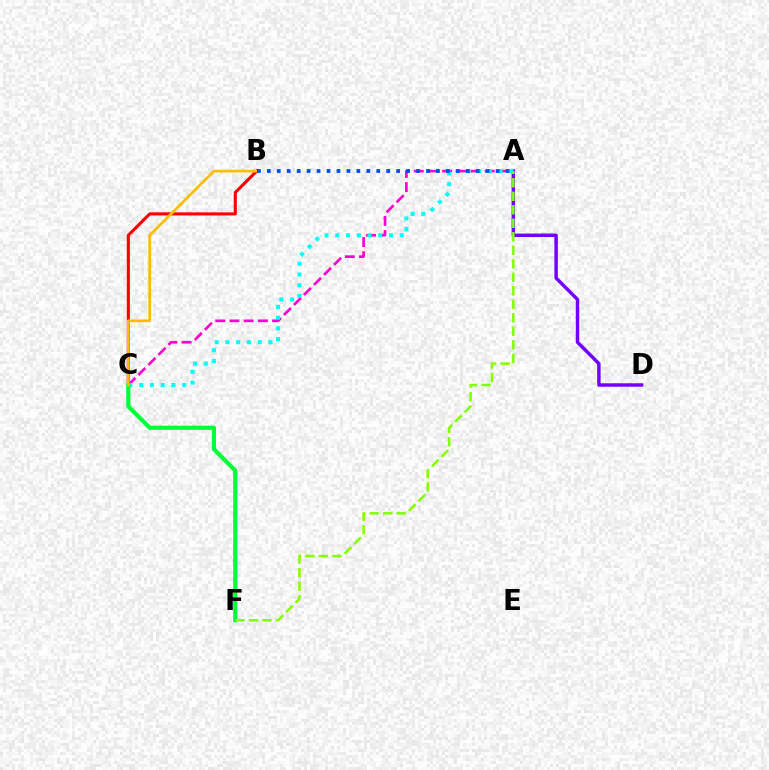{('A', 'D'): [{'color': '#7200ff', 'line_style': 'solid', 'thickness': 2.48}], ('B', 'C'): [{'color': '#ff0000', 'line_style': 'solid', 'thickness': 2.23}, {'color': '#ffbd00', 'line_style': 'solid', 'thickness': 1.98}], ('A', 'C'): [{'color': '#ff00cf', 'line_style': 'dashed', 'thickness': 1.93}, {'color': '#00fff6', 'line_style': 'dotted', 'thickness': 2.92}], ('C', 'F'): [{'color': '#00ff39', 'line_style': 'solid', 'thickness': 2.99}], ('A', 'B'): [{'color': '#004bff', 'line_style': 'dotted', 'thickness': 2.7}], ('A', 'F'): [{'color': '#84ff00', 'line_style': 'dashed', 'thickness': 1.83}]}